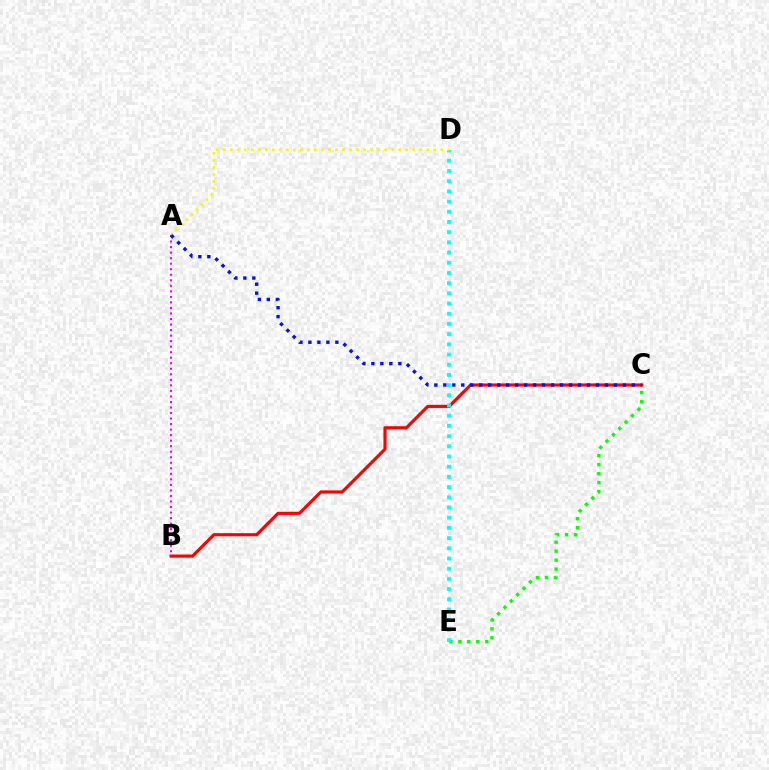{('A', 'B'): [{'color': '#ee00ff', 'line_style': 'dotted', 'thickness': 1.5}], ('C', 'E'): [{'color': '#08ff00', 'line_style': 'dotted', 'thickness': 2.44}], ('B', 'C'): [{'color': '#ff0000', 'line_style': 'solid', 'thickness': 2.26}], ('D', 'E'): [{'color': '#00fff6', 'line_style': 'dotted', 'thickness': 2.77}], ('A', 'D'): [{'color': '#fcf500', 'line_style': 'dotted', 'thickness': 1.91}], ('A', 'C'): [{'color': '#0010ff', 'line_style': 'dotted', 'thickness': 2.44}]}